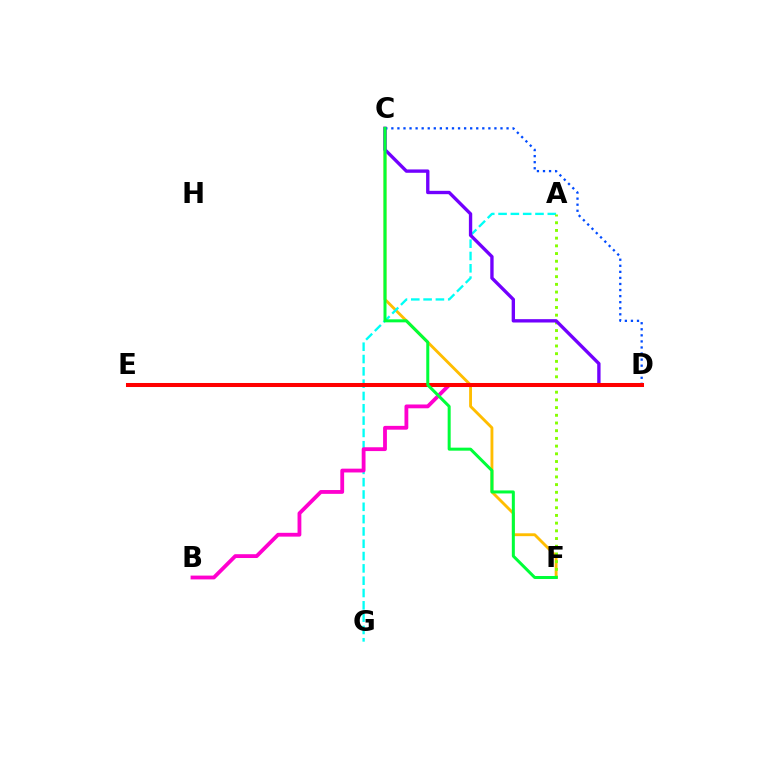{('C', 'F'): [{'color': '#ffbd00', 'line_style': 'solid', 'thickness': 2.06}, {'color': '#00ff39', 'line_style': 'solid', 'thickness': 2.17}], ('A', 'G'): [{'color': '#00fff6', 'line_style': 'dashed', 'thickness': 1.67}], ('B', 'D'): [{'color': '#ff00cf', 'line_style': 'solid', 'thickness': 2.75}], ('A', 'F'): [{'color': '#84ff00', 'line_style': 'dotted', 'thickness': 2.09}], ('C', 'D'): [{'color': '#7200ff', 'line_style': 'solid', 'thickness': 2.41}, {'color': '#004bff', 'line_style': 'dotted', 'thickness': 1.65}], ('D', 'E'): [{'color': '#ff0000', 'line_style': 'solid', 'thickness': 2.91}]}